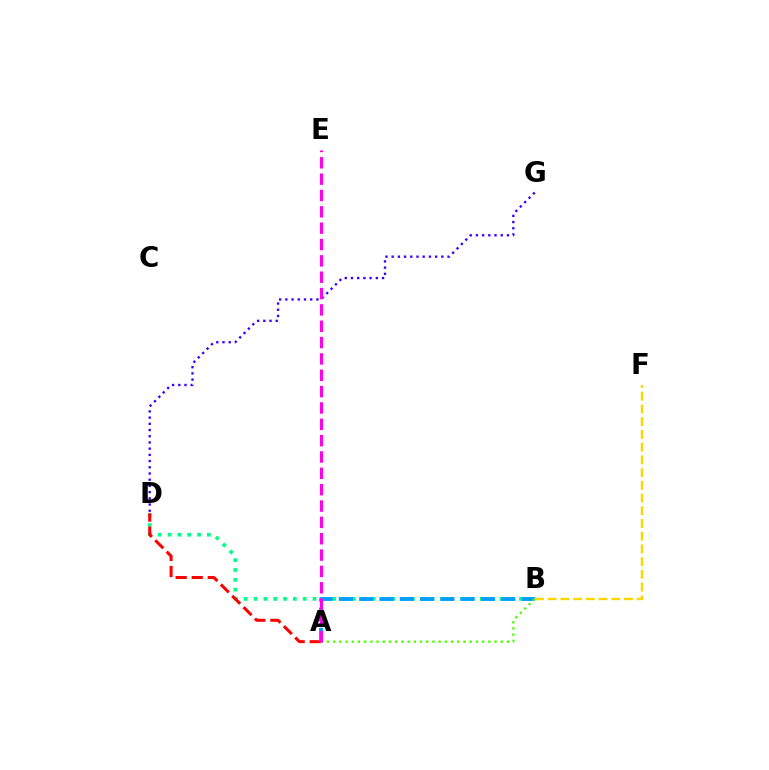{('B', 'F'): [{'color': '#ffd500', 'line_style': 'dashed', 'thickness': 1.73}], ('B', 'D'): [{'color': '#00ff86', 'line_style': 'dotted', 'thickness': 2.67}], ('D', 'G'): [{'color': '#3700ff', 'line_style': 'dotted', 'thickness': 1.69}], ('A', 'D'): [{'color': '#ff0000', 'line_style': 'dashed', 'thickness': 2.18}], ('A', 'B'): [{'color': '#009eff', 'line_style': 'dashed', 'thickness': 2.76}, {'color': '#4fff00', 'line_style': 'dotted', 'thickness': 1.69}], ('A', 'E'): [{'color': '#ff00ed', 'line_style': 'dashed', 'thickness': 2.22}]}